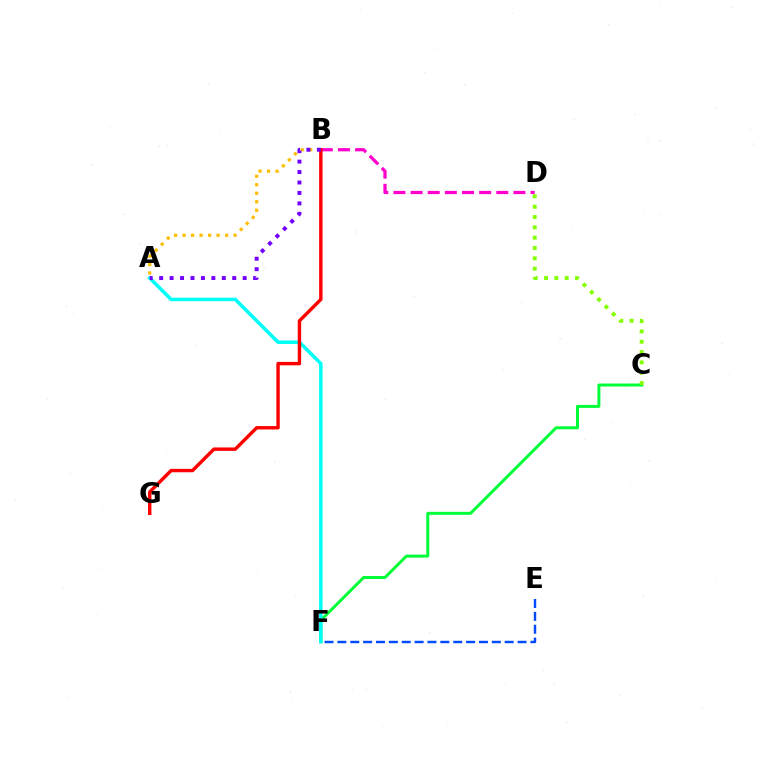{('E', 'F'): [{'color': '#004bff', 'line_style': 'dashed', 'thickness': 1.75}], ('B', 'D'): [{'color': '#ff00cf', 'line_style': 'dashed', 'thickness': 2.33}], ('C', 'F'): [{'color': '#00ff39', 'line_style': 'solid', 'thickness': 2.15}], ('A', 'F'): [{'color': '#00fff6', 'line_style': 'solid', 'thickness': 2.54}], ('A', 'B'): [{'color': '#ffbd00', 'line_style': 'dotted', 'thickness': 2.31}, {'color': '#7200ff', 'line_style': 'dotted', 'thickness': 2.84}], ('C', 'D'): [{'color': '#84ff00', 'line_style': 'dotted', 'thickness': 2.81}], ('B', 'G'): [{'color': '#ff0000', 'line_style': 'solid', 'thickness': 2.45}]}